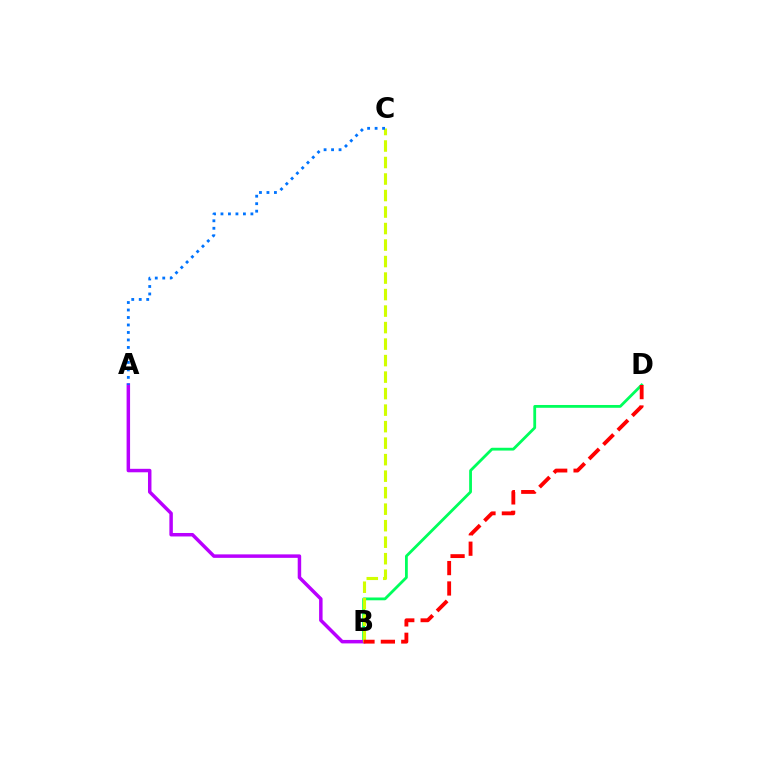{('B', 'D'): [{'color': '#00ff5c', 'line_style': 'solid', 'thickness': 2.02}, {'color': '#ff0000', 'line_style': 'dashed', 'thickness': 2.77}], ('A', 'B'): [{'color': '#b900ff', 'line_style': 'solid', 'thickness': 2.5}], ('B', 'C'): [{'color': '#d1ff00', 'line_style': 'dashed', 'thickness': 2.24}], ('A', 'C'): [{'color': '#0074ff', 'line_style': 'dotted', 'thickness': 2.03}]}